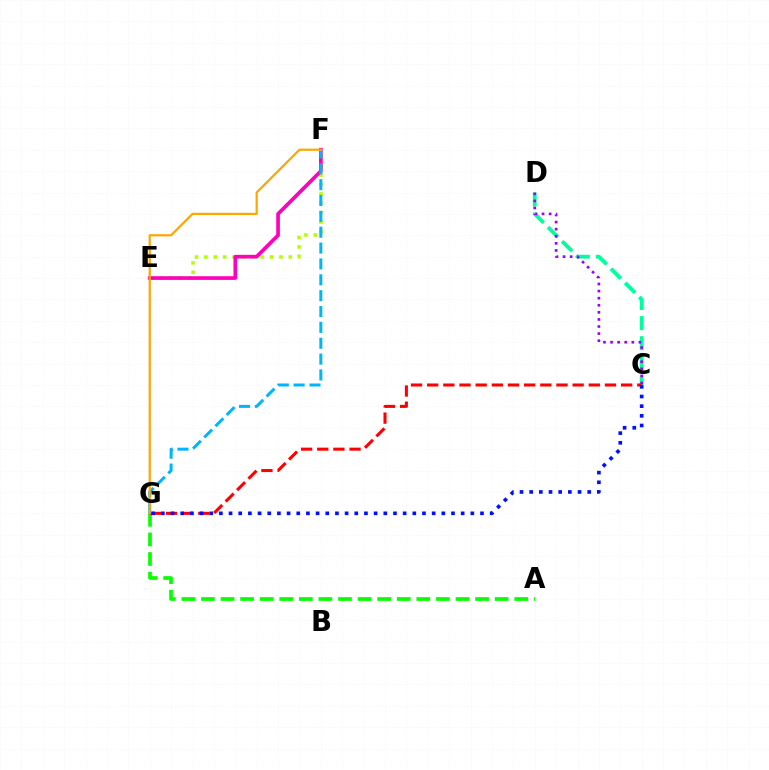{('C', 'D'): [{'color': '#00ff9d', 'line_style': 'dashed', 'thickness': 2.72}, {'color': '#9b00ff', 'line_style': 'dotted', 'thickness': 1.93}], ('A', 'G'): [{'color': '#08ff00', 'line_style': 'dashed', 'thickness': 2.66}], ('C', 'G'): [{'color': '#ff0000', 'line_style': 'dashed', 'thickness': 2.2}, {'color': '#0010ff', 'line_style': 'dotted', 'thickness': 2.63}], ('E', 'F'): [{'color': '#b3ff00', 'line_style': 'dotted', 'thickness': 2.55}, {'color': '#ff00bd', 'line_style': 'solid', 'thickness': 2.65}], ('F', 'G'): [{'color': '#00b5ff', 'line_style': 'dashed', 'thickness': 2.15}, {'color': '#ffa500', 'line_style': 'solid', 'thickness': 1.58}]}